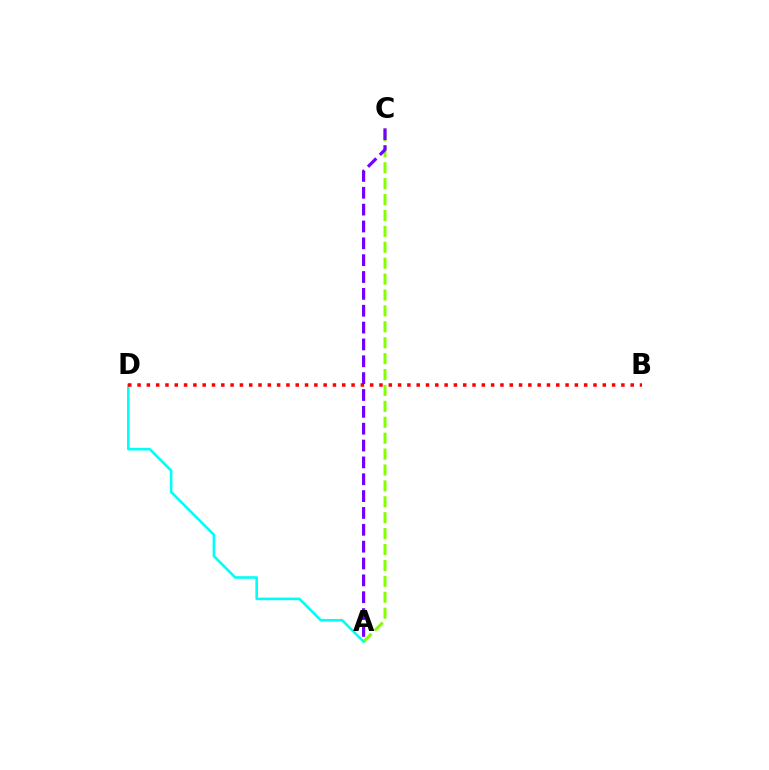{('A', 'C'): [{'color': '#84ff00', 'line_style': 'dashed', 'thickness': 2.16}, {'color': '#7200ff', 'line_style': 'dashed', 'thickness': 2.29}], ('A', 'D'): [{'color': '#00fff6', 'line_style': 'solid', 'thickness': 1.89}], ('B', 'D'): [{'color': '#ff0000', 'line_style': 'dotted', 'thickness': 2.53}]}